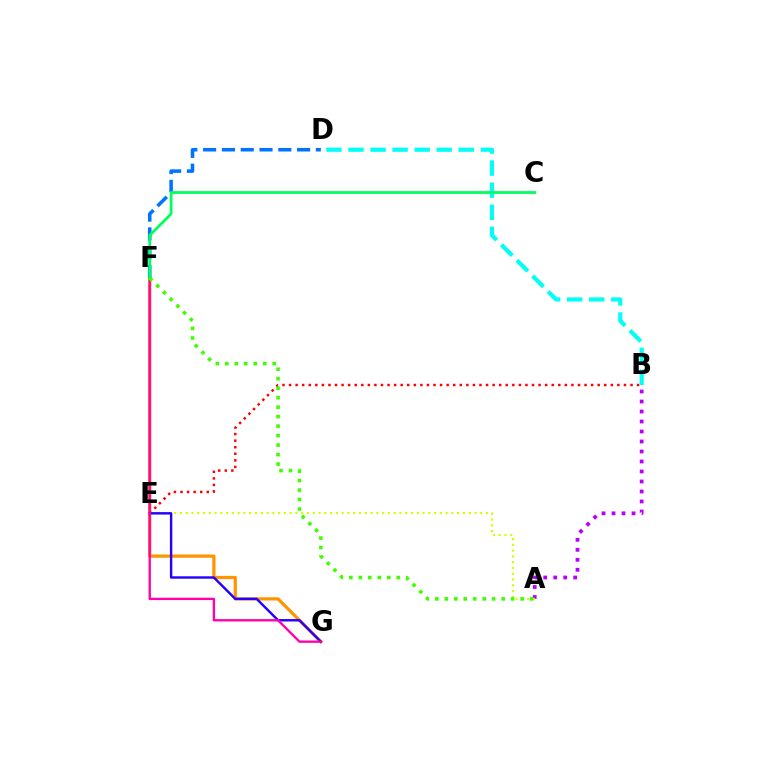{('A', 'B'): [{'color': '#b900ff', 'line_style': 'dotted', 'thickness': 2.72}], ('B', 'E'): [{'color': '#ff0000', 'line_style': 'dotted', 'thickness': 1.78}], ('A', 'E'): [{'color': '#d1ff00', 'line_style': 'dotted', 'thickness': 1.57}], ('F', 'G'): [{'color': '#ff9400', 'line_style': 'solid', 'thickness': 2.33}, {'color': '#ff00ac', 'line_style': 'solid', 'thickness': 1.68}], ('E', 'G'): [{'color': '#2500ff', 'line_style': 'solid', 'thickness': 1.74}], ('B', 'D'): [{'color': '#00fff6', 'line_style': 'dashed', 'thickness': 3.0}], ('D', 'F'): [{'color': '#0074ff', 'line_style': 'dashed', 'thickness': 2.55}], ('C', 'F'): [{'color': '#00ff5c', 'line_style': 'solid', 'thickness': 2.0}], ('A', 'F'): [{'color': '#3dff00', 'line_style': 'dotted', 'thickness': 2.58}]}